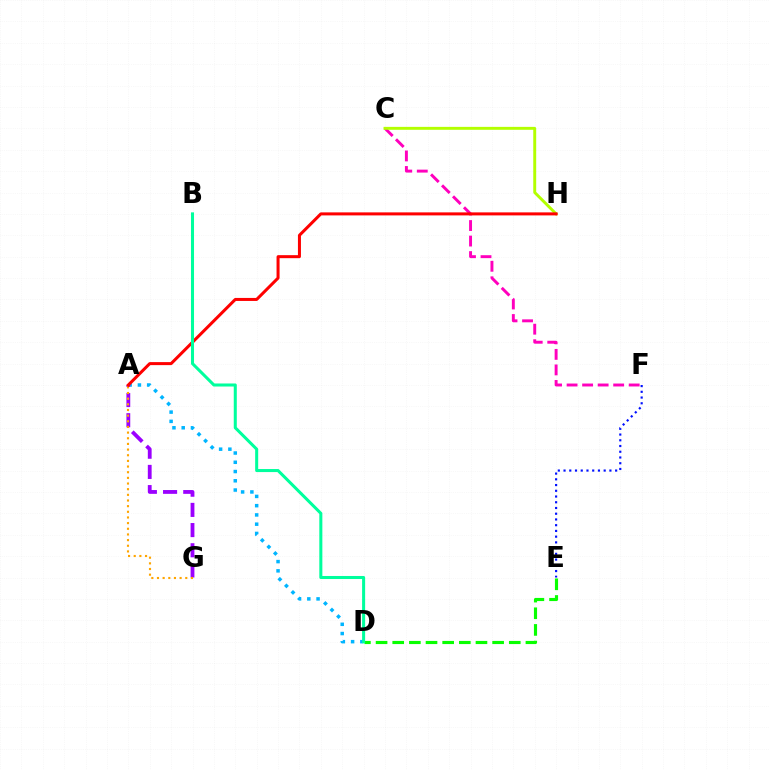{('E', 'F'): [{'color': '#0010ff', 'line_style': 'dotted', 'thickness': 1.56}], ('A', 'D'): [{'color': '#00b5ff', 'line_style': 'dotted', 'thickness': 2.51}], ('A', 'G'): [{'color': '#9b00ff', 'line_style': 'dashed', 'thickness': 2.74}, {'color': '#ffa500', 'line_style': 'dotted', 'thickness': 1.54}], ('C', 'F'): [{'color': '#ff00bd', 'line_style': 'dashed', 'thickness': 2.11}], ('C', 'H'): [{'color': '#b3ff00', 'line_style': 'solid', 'thickness': 2.11}], ('D', 'E'): [{'color': '#08ff00', 'line_style': 'dashed', 'thickness': 2.26}], ('A', 'H'): [{'color': '#ff0000', 'line_style': 'solid', 'thickness': 2.17}], ('B', 'D'): [{'color': '#00ff9d', 'line_style': 'solid', 'thickness': 2.19}]}